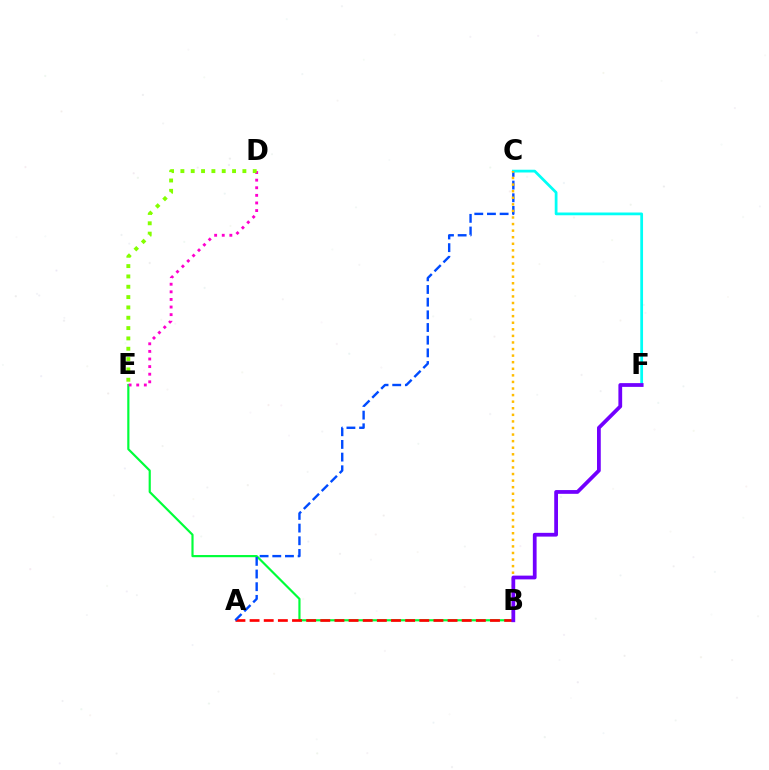{('B', 'E'): [{'color': '#00ff39', 'line_style': 'solid', 'thickness': 1.56}], ('A', 'B'): [{'color': '#ff0000', 'line_style': 'dashed', 'thickness': 1.92}], ('A', 'C'): [{'color': '#004bff', 'line_style': 'dashed', 'thickness': 1.72}], ('C', 'F'): [{'color': '#00fff6', 'line_style': 'solid', 'thickness': 1.98}], ('D', 'E'): [{'color': '#ff00cf', 'line_style': 'dotted', 'thickness': 2.07}, {'color': '#84ff00', 'line_style': 'dotted', 'thickness': 2.81}], ('B', 'C'): [{'color': '#ffbd00', 'line_style': 'dotted', 'thickness': 1.79}], ('B', 'F'): [{'color': '#7200ff', 'line_style': 'solid', 'thickness': 2.71}]}